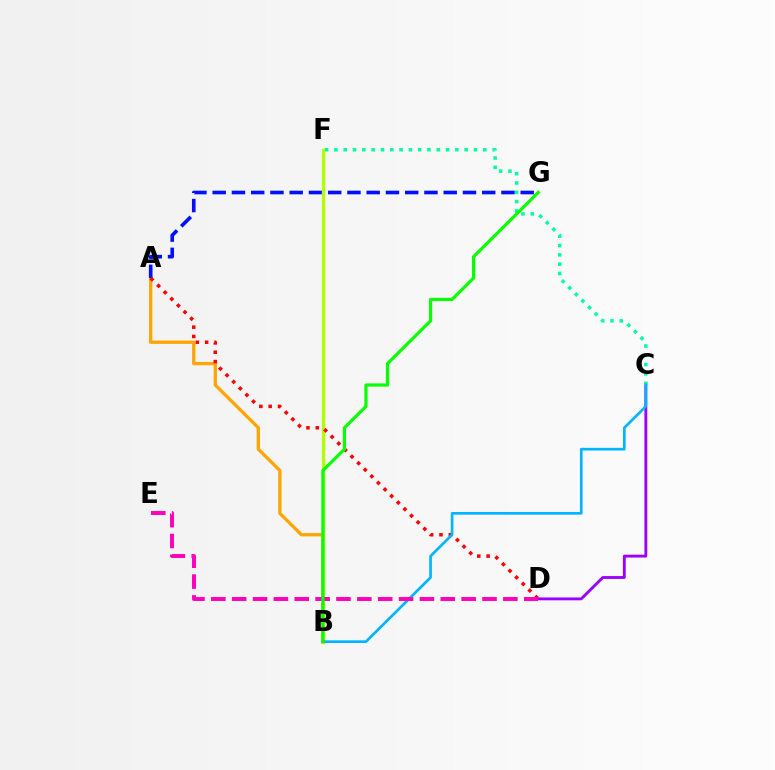{('A', 'B'): [{'color': '#ffa500', 'line_style': 'solid', 'thickness': 2.38}], ('C', 'D'): [{'color': '#9b00ff', 'line_style': 'solid', 'thickness': 2.06}], ('C', 'F'): [{'color': '#00ff9d', 'line_style': 'dotted', 'thickness': 2.53}], ('A', 'G'): [{'color': '#0010ff', 'line_style': 'dashed', 'thickness': 2.62}], ('B', 'F'): [{'color': '#b3ff00', 'line_style': 'solid', 'thickness': 2.39}], ('A', 'D'): [{'color': '#ff0000', 'line_style': 'dotted', 'thickness': 2.53}], ('B', 'C'): [{'color': '#00b5ff', 'line_style': 'solid', 'thickness': 1.93}], ('D', 'E'): [{'color': '#ff00bd', 'line_style': 'dashed', 'thickness': 2.83}], ('B', 'G'): [{'color': '#08ff00', 'line_style': 'solid', 'thickness': 2.29}]}